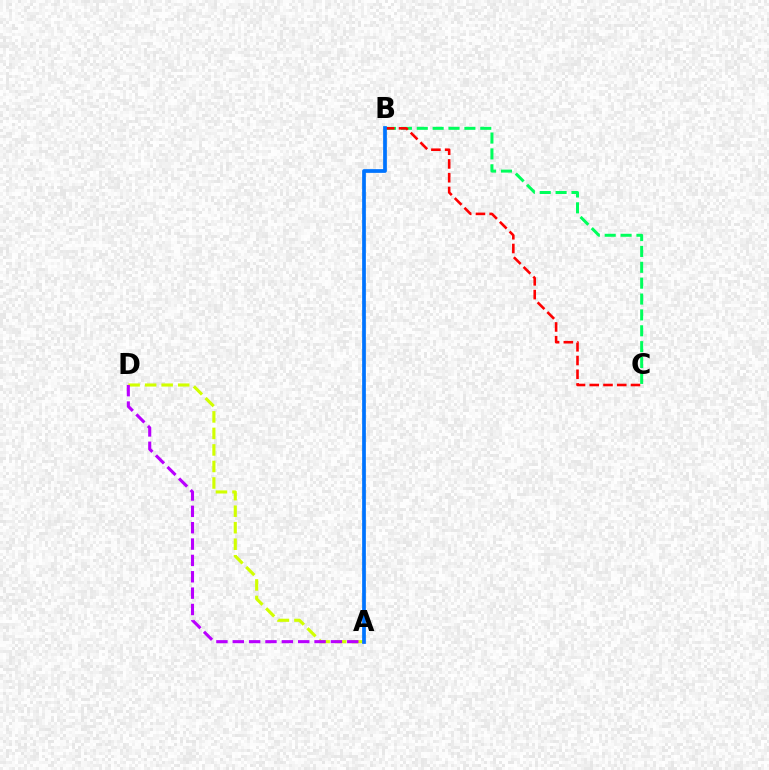{('B', 'C'): [{'color': '#00ff5c', 'line_style': 'dashed', 'thickness': 2.16}, {'color': '#ff0000', 'line_style': 'dashed', 'thickness': 1.87}], ('A', 'D'): [{'color': '#d1ff00', 'line_style': 'dashed', 'thickness': 2.24}, {'color': '#b900ff', 'line_style': 'dashed', 'thickness': 2.22}], ('A', 'B'): [{'color': '#0074ff', 'line_style': 'solid', 'thickness': 2.69}]}